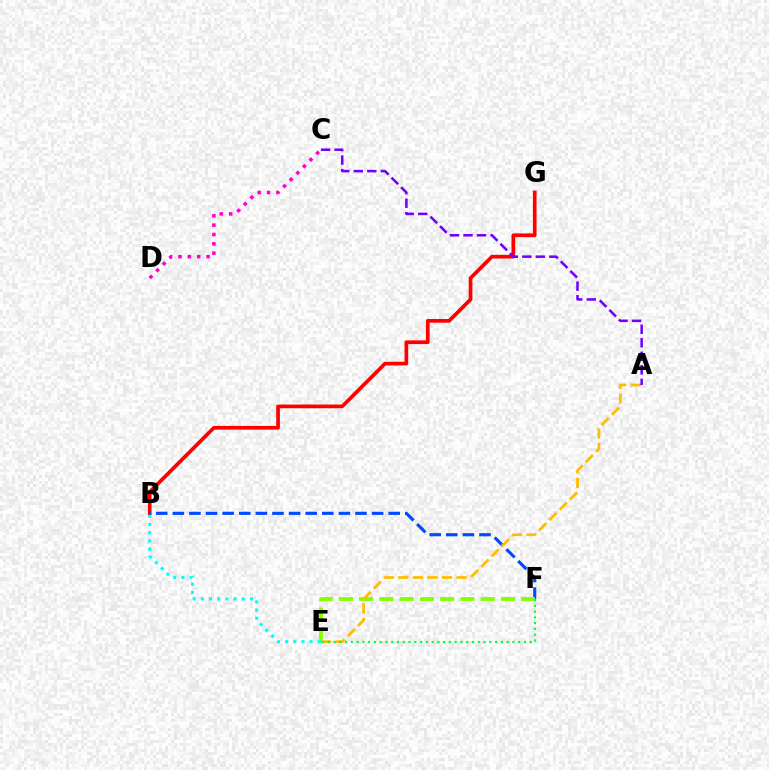{('B', 'G'): [{'color': '#ff0000', 'line_style': 'solid', 'thickness': 2.66}], ('B', 'F'): [{'color': '#004bff', 'line_style': 'dashed', 'thickness': 2.26}], ('E', 'F'): [{'color': '#84ff00', 'line_style': 'dashed', 'thickness': 2.75}, {'color': '#00ff39', 'line_style': 'dotted', 'thickness': 1.57}], ('C', 'D'): [{'color': '#ff00cf', 'line_style': 'dotted', 'thickness': 2.54}], ('A', 'E'): [{'color': '#ffbd00', 'line_style': 'dashed', 'thickness': 1.98}], ('B', 'E'): [{'color': '#00fff6', 'line_style': 'dotted', 'thickness': 2.22}], ('A', 'C'): [{'color': '#7200ff', 'line_style': 'dashed', 'thickness': 1.84}]}